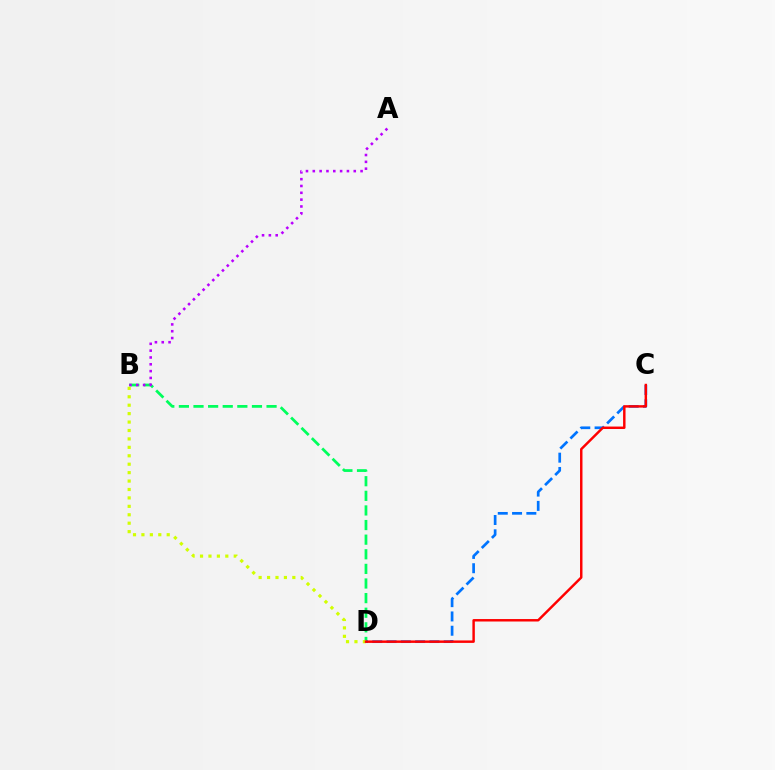{('B', 'D'): [{'color': '#00ff5c', 'line_style': 'dashed', 'thickness': 1.99}, {'color': '#d1ff00', 'line_style': 'dotted', 'thickness': 2.29}], ('A', 'B'): [{'color': '#b900ff', 'line_style': 'dotted', 'thickness': 1.85}], ('C', 'D'): [{'color': '#0074ff', 'line_style': 'dashed', 'thickness': 1.94}, {'color': '#ff0000', 'line_style': 'solid', 'thickness': 1.77}]}